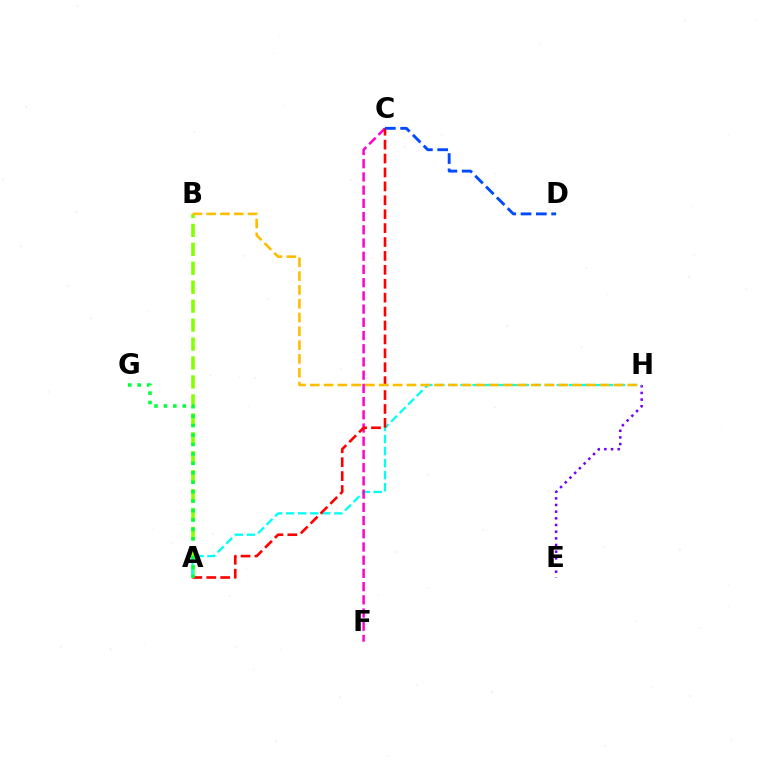{('E', 'H'): [{'color': '#7200ff', 'line_style': 'dotted', 'thickness': 1.81}], ('A', 'B'): [{'color': '#84ff00', 'line_style': 'dashed', 'thickness': 2.57}], ('A', 'H'): [{'color': '#00fff6', 'line_style': 'dashed', 'thickness': 1.64}], ('C', 'F'): [{'color': '#ff00cf', 'line_style': 'dashed', 'thickness': 1.8}], ('A', 'C'): [{'color': '#ff0000', 'line_style': 'dashed', 'thickness': 1.89}], ('C', 'D'): [{'color': '#004bff', 'line_style': 'dashed', 'thickness': 2.08}], ('A', 'G'): [{'color': '#00ff39', 'line_style': 'dotted', 'thickness': 2.56}], ('B', 'H'): [{'color': '#ffbd00', 'line_style': 'dashed', 'thickness': 1.88}]}